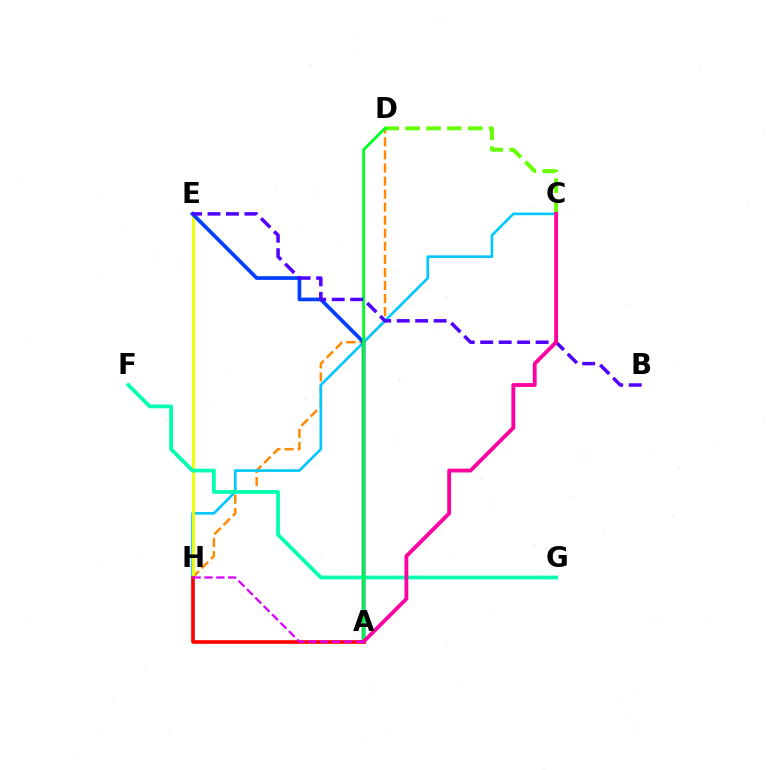{('D', 'H'): [{'color': '#ff8800', 'line_style': 'dashed', 'thickness': 1.77}], ('C', 'H'): [{'color': '#00c7ff', 'line_style': 'solid', 'thickness': 1.9}], ('E', 'H'): [{'color': '#eeff00', 'line_style': 'solid', 'thickness': 2.07}], ('C', 'D'): [{'color': '#66ff00', 'line_style': 'dashed', 'thickness': 2.84}], ('A', 'E'): [{'color': '#003fff', 'line_style': 'solid', 'thickness': 2.66}], ('F', 'G'): [{'color': '#00ffaf', 'line_style': 'solid', 'thickness': 2.71}], ('A', 'D'): [{'color': '#00ff27', 'line_style': 'solid', 'thickness': 2.04}], ('B', 'E'): [{'color': '#4f00ff', 'line_style': 'dashed', 'thickness': 2.51}], ('A', 'H'): [{'color': '#ff0000', 'line_style': 'solid', 'thickness': 2.61}, {'color': '#d600ff', 'line_style': 'dashed', 'thickness': 1.61}], ('A', 'C'): [{'color': '#ff00a0', 'line_style': 'solid', 'thickness': 2.76}]}